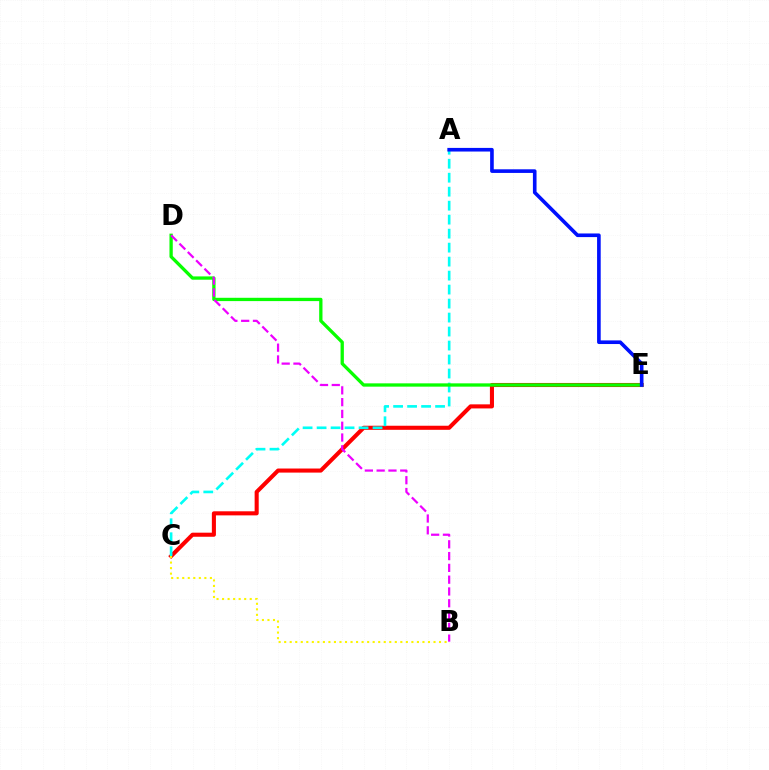{('C', 'E'): [{'color': '#ff0000', 'line_style': 'solid', 'thickness': 2.93}], ('A', 'C'): [{'color': '#00fff6', 'line_style': 'dashed', 'thickness': 1.9}], ('D', 'E'): [{'color': '#08ff00', 'line_style': 'solid', 'thickness': 2.38}], ('B', 'C'): [{'color': '#fcf500', 'line_style': 'dotted', 'thickness': 1.5}], ('A', 'E'): [{'color': '#0010ff', 'line_style': 'solid', 'thickness': 2.61}], ('B', 'D'): [{'color': '#ee00ff', 'line_style': 'dashed', 'thickness': 1.6}]}